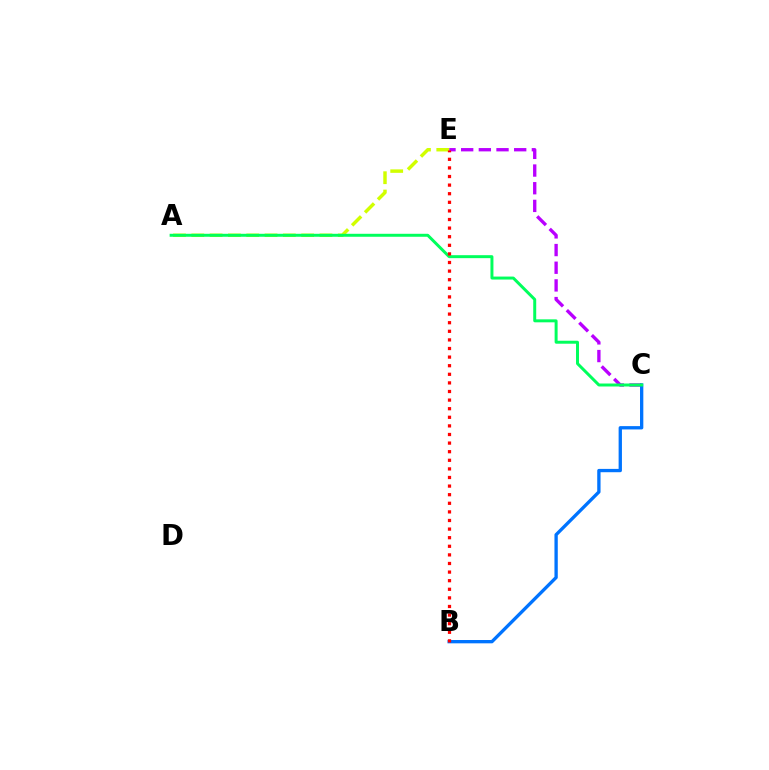{('C', 'E'): [{'color': '#b900ff', 'line_style': 'dashed', 'thickness': 2.4}], ('B', 'C'): [{'color': '#0074ff', 'line_style': 'solid', 'thickness': 2.39}], ('A', 'E'): [{'color': '#d1ff00', 'line_style': 'dashed', 'thickness': 2.49}], ('A', 'C'): [{'color': '#00ff5c', 'line_style': 'solid', 'thickness': 2.14}], ('B', 'E'): [{'color': '#ff0000', 'line_style': 'dotted', 'thickness': 2.34}]}